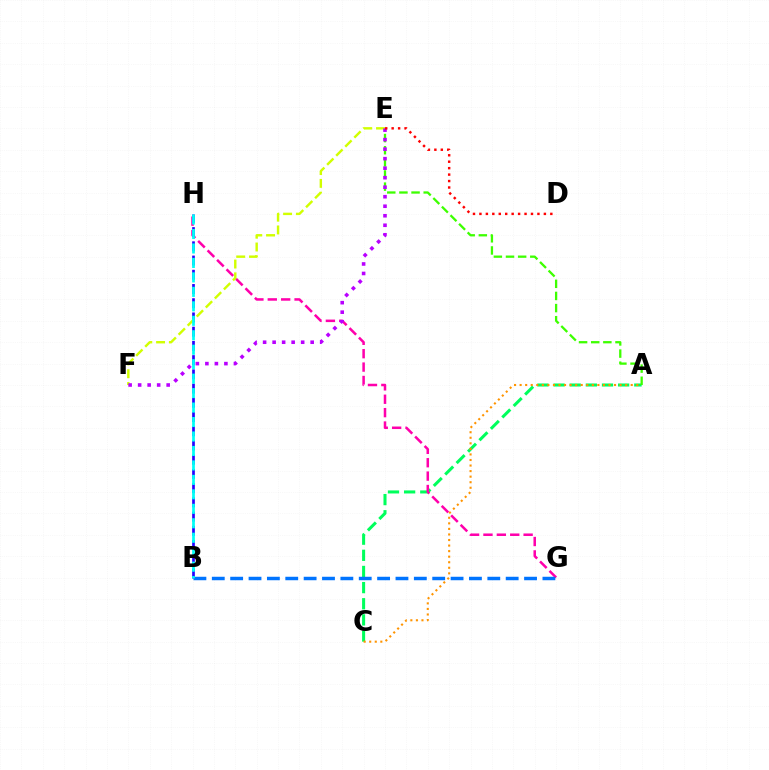{('A', 'C'): [{'color': '#00ff5c', 'line_style': 'dashed', 'thickness': 2.19}, {'color': '#ff9400', 'line_style': 'dotted', 'thickness': 1.51}], ('G', 'H'): [{'color': '#ff00ac', 'line_style': 'dashed', 'thickness': 1.82}], ('B', 'G'): [{'color': '#0074ff', 'line_style': 'dashed', 'thickness': 2.5}], ('B', 'H'): [{'color': '#2500ff', 'line_style': 'dashed', 'thickness': 1.93}, {'color': '#00fff6', 'line_style': 'dashed', 'thickness': 1.96}], ('A', 'E'): [{'color': '#3dff00', 'line_style': 'dashed', 'thickness': 1.65}], ('E', 'F'): [{'color': '#d1ff00', 'line_style': 'dashed', 'thickness': 1.74}, {'color': '#b900ff', 'line_style': 'dotted', 'thickness': 2.58}], ('D', 'E'): [{'color': '#ff0000', 'line_style': 'dotted', 'thickness': 1.75}]}